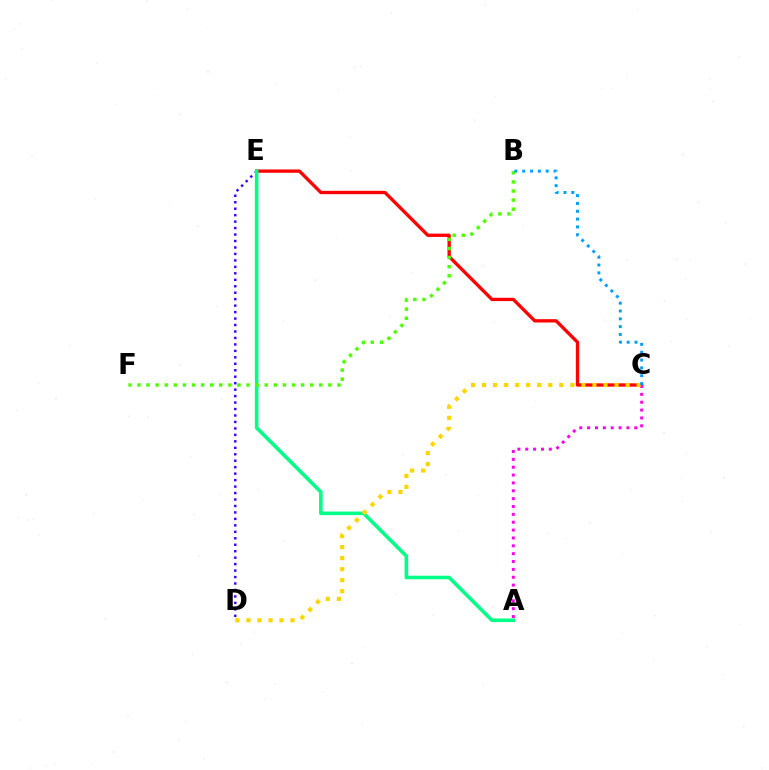{('C', 'E'): [{'color': '#ff0000', 'line_style': 'solid', 'thickness': 2.39}], ('D', 'E'): [{'color': '#3700ff', 'line_style': 'dotted', 'thickness': 1.76}], ('A', 'E'): [{'color': '#00ff86', 'line_style': 'solid', 'thickness': 2.58}], ('A', 'C'): [{'color': '#ff00ed', 'line_style': 'dotted', 'thickness': 2.14}], ('B', 'F'): [{'color': '#4fff00', 'line_style': 'dotted', 'thickness': 2.47}], ('C', 'D'): [{'color': '#ffd500', 'line_style': 'dotted', 'thickness': 3.0}], ('B', 'C'): [{'color': '#009eff', 'line_style': 'dotted', 'thickness': 2.13}]}